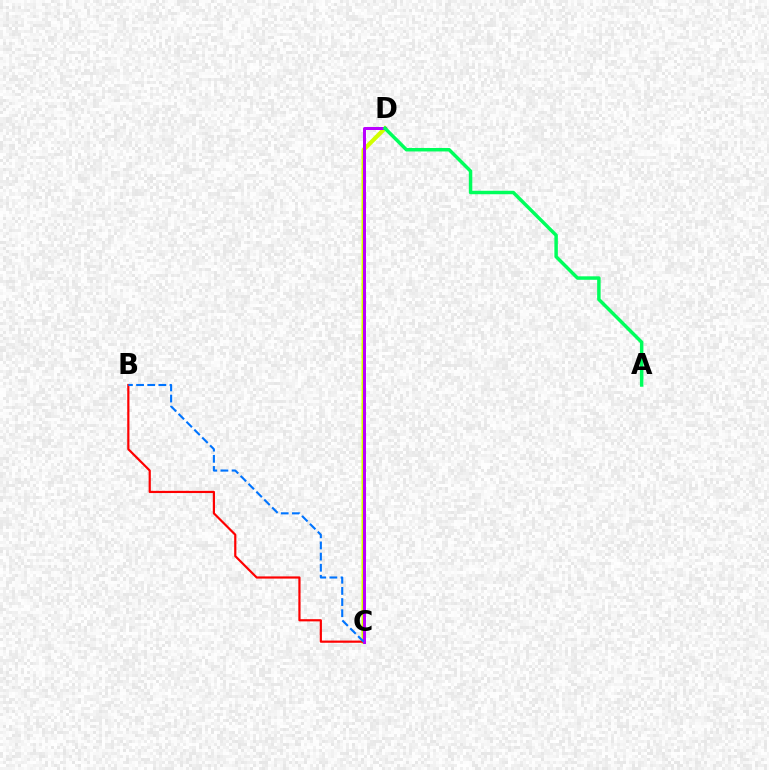{('C', 'D'): [{'color': '#d1ff00', 'line_style': 'solid', 'thickness': 2.99}, {'color': '#b900ff', 'line_style': 'solid', 'thickness': 2.16}], ('B', 'C'): [{'color': '#ff0000', 'line_style': 'solid', 'thickness': 1.58}, {'color': '#0074ff', 'line_style': 'dashed', 'thickness': 1.51}], ('A', 'D'): [{'color': '#00ff5c', 'line_style': 'solid', 'thickness': 2.5}]}